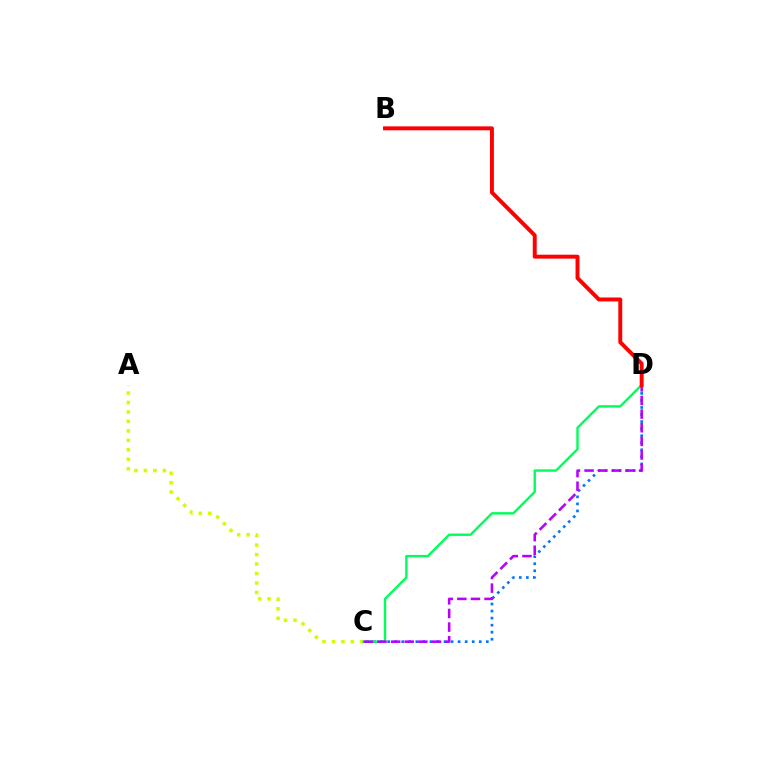{('A', 'C'): [{'color': '#d1ff00', 'line_style': 'dotted', 'thickness': 2.57}], ('C', 'D'): [{'color': '#0074ff', 'line_style': 'dotted', 'thickness': 1.92}, {'color': '#00ff5c', 'line_style': 'solid', 'thickness': 1.74}, {'color': '#b900ff', 'line_style': 'dashed', 'thickness': 1.85}], ('B', 'D'): [{'color': '#ff0000', 'line_style': 'solid', 'thickness': 2.83}]}